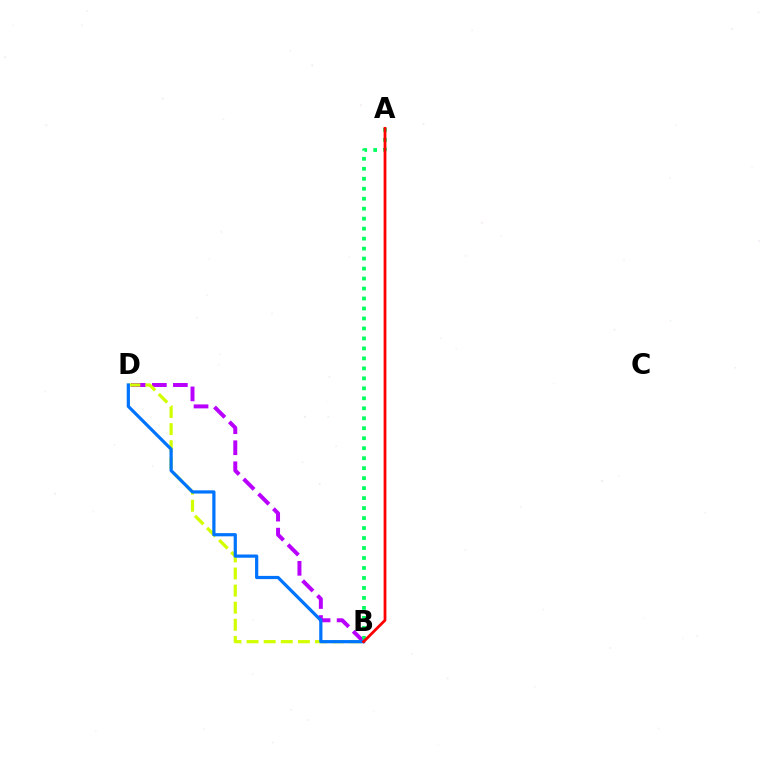{('B', 'D'): [{'color': '#b900ff', 'line_style': 'dashed', 'thickness': 2.86}, {'color': '#d1ff00', 'line_style': 'dashed', 'thickness': 2.32}, {'color': '#0074ff', 'line_style': 'solid', 'thickness': 2.31}], ('A', 'B'): [{'color': '#00ff5c', 'line_style': 'dotted', 'thickness': 2.71}, {'color': '#ff0000', 'line_style': 'solid', 'thickness': 1.99}]}